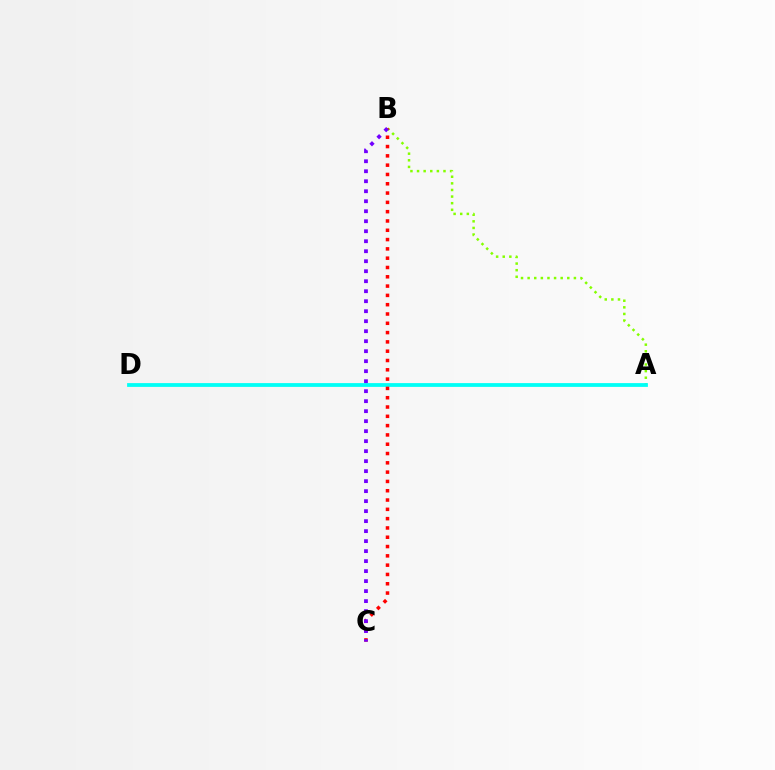{('A', 'B'): [{'color': '#84ff00', 'line_style': 'dotted', 'thickness': 1.8}], ('A', 'D'): [{'color': '#00fff6', 'line_style': 'solid', 'thickness': 2.72}], ('B', 'C'): [{'color': '#ff0000', 'line_style': 'dotted', 'thickness': 2.53}, {'color': '#7200ff', 'line_style': 'dotted', 'thickness': 2.72}]}